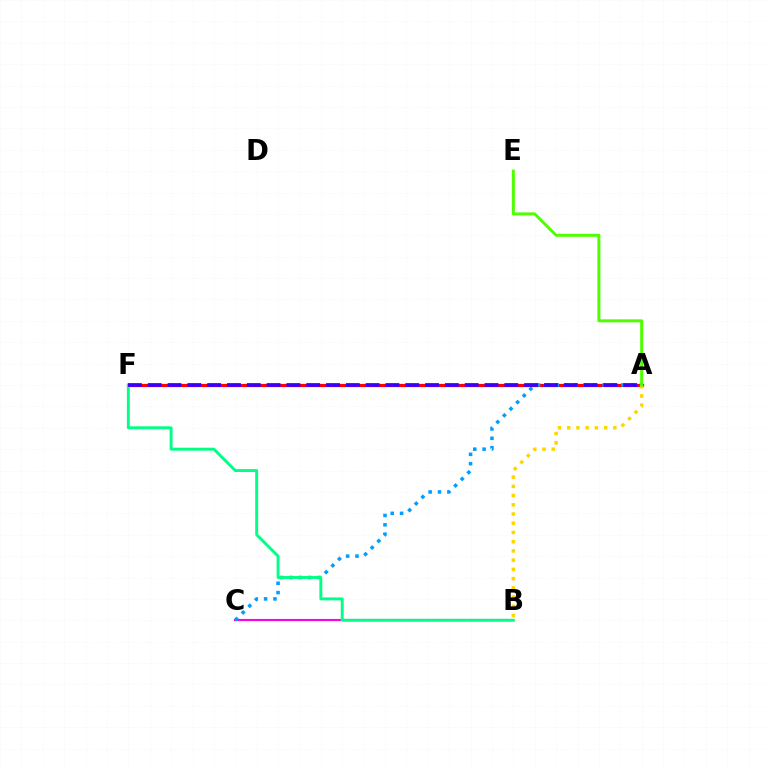{('A', 'F'): [{'color': '#ff0000', 'line_style': 'solid', 'thickness': 2.3}, {'color': '#3700ff', 'line_style': 'dashed', 'thickness': 2.69}], ('B', 'C'): [{'color': '#ff00ed', 'line_style': 'solid', 'thickness': 1.53}], ('A', 'C'): [{'color': '#009eff', 'line_style': 'dotted', 'thickness': 2.54}], ('B', 'F'): [{'color': '#00ff86', 'line_style': 'solid', 'thickness': 2.1}], ('A', 'B'): [{'color': '#ffd500', 'line_style': 'dotted', 'thickness': 2.51}], ('A', 'E'): [{'color': '#4fff00', 'line_style': 'solid', 'thickness': 2.15}]}